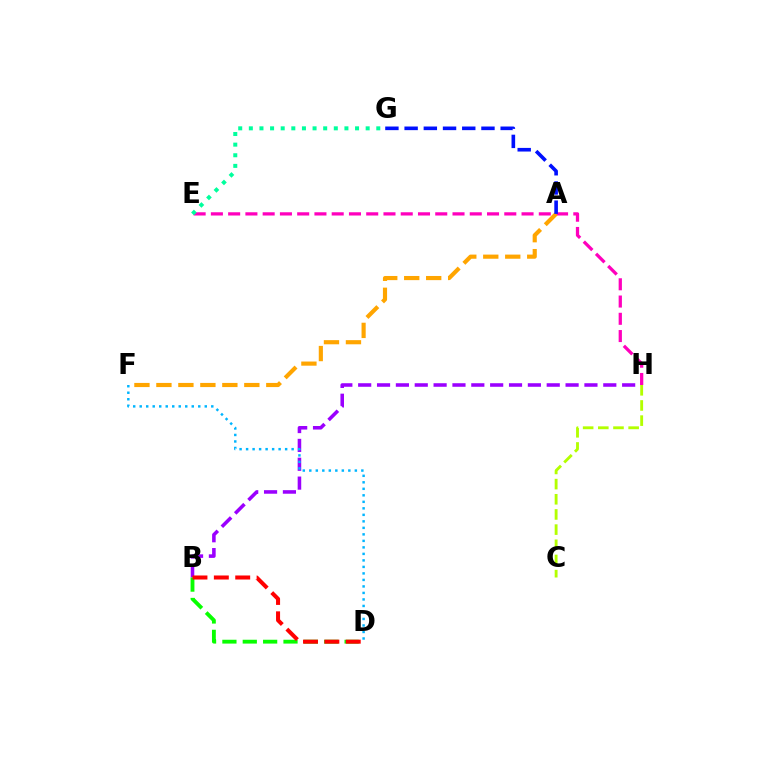{('B', 'H'): [{'color': '#9b00ff', 'line_style': 'dashed', 'thickness': 2.56}], ('E', 'H'): [{'color': '#ff00bd', 'line_style': 'dashed', 'thickness': 2.34}], ('B', 'D'): [{'color': '#08ff00', 'line_style': 'dashed', 'thickness': 2.77}, {'color': '#ff0000', 'line_style': 'dashed', 'thickness': 2.9}], ('A', 'F'): [{'color': '#ffa500', 'line_style': 'dashed', 'thickness': 2.99}], ('A', 'G'): [{'color': '#0010ff', 'line_style': 'dashed', 'thickness': 2.61}], ('E', 'G'): [{'color': '#00ff9d', 'line_style': 'dotted', 'thickness': 2.89}], ('C', 'H'): [{'color': '#b3ff00', 'line_style': 'dashed', 'thickness': 2.06}], ('D', 'F'): [{'color': '#00b5ff', 'line_style': 'dotted', 'thickness': 1.77}]}